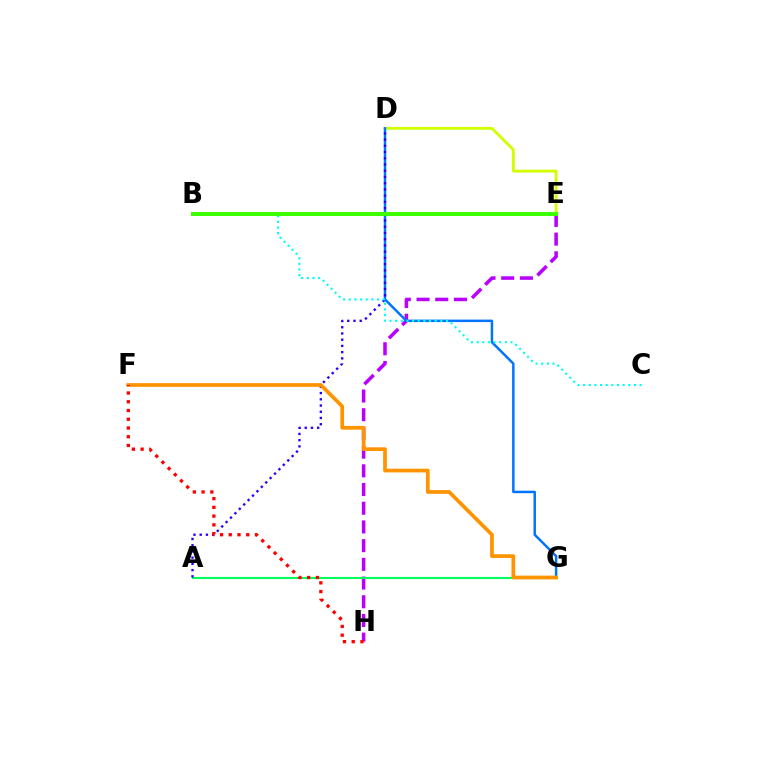{('E', 'H'): [{'color': '#b900ff', 'line_style': 'dashed', 'thickness': 2.54}], ('D', 'E'): [{'color': '#d1ff00', 'line_style': 'solid', 'thickness': 2.04}], ('A', 'G'): [{'color': '#00ff5c', 'line_style': 'solid', 'thickness': 1.52}], ('D', 'G'): [{'color': '#0074ff', 'line_style': 'solid', 'thickness': 1.79}], ('A', 'D'): [{'color': '#2500ff', 'line_style': 'dotted', 'thickness': 1.69}], ('B', 'E'): [{'color': '#ff00ac', 'line_style': 'dashed', 'thickness': 1.79}, {'color': '#3dff00', 'line_style': 'solid', 'thickness': 2.9}], ('F', 'G'): [{'color': '#ff9400', 'line_style': 'solid', 'thickness': 2.68}], ('F', 'H'): [{'color': '#ff0000', 'line_style': 'dotted', 'thickness': 2.38}], ('B', 'C'): [{'color': '#00fff6', 'line_style': 'dotted', 'thickness': 1.53}]}